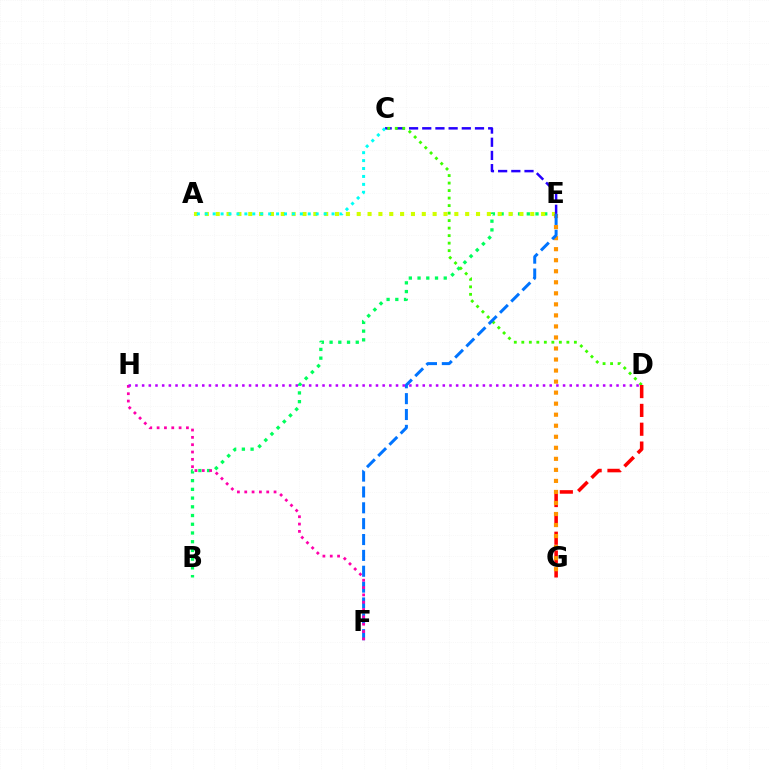{('B', 'E'): [{'color': '#00ff5c', 'line_style': 'dotted', 'thickness': 2.37}], ('A', 'E'): [{'color': '#d1ff00', 'line_style': 'dotted', 'thickness': 2.95}], ('C', 'E'): [{'color': '#2500ff', 'line_style': 'dashed', 'thickness': 1.79}], ('C', 'D'): [{'color': '#3dff00', 'line_style': 'dotted', 'thickness': 2.04}], ('D', 'G'): [{'color': '#ff0000', 'line_style': 'dashed', 'thickness': 2.56}], ('E', 'G'): [{'color': '#ff9400', 'line_style': 'dotted', 'thickness': 3.0}], ('E', 'F'): [{'color': '#0074ff', 'line_style': 'dashed', 'thickness': 2.15}], ('A', 'C'): [{'color': '#00fff6', 'line_style': 'dotted', 'thickness': 2.15}], ('F', 'H'): [{'color': '#ff00ac', 'line_style': 'dotted', 'thickness': 1.99}], ('D', 'H'): [{'color': '#b900ff', 'line_style': 'dotted', 'thickness': 1.82}]}